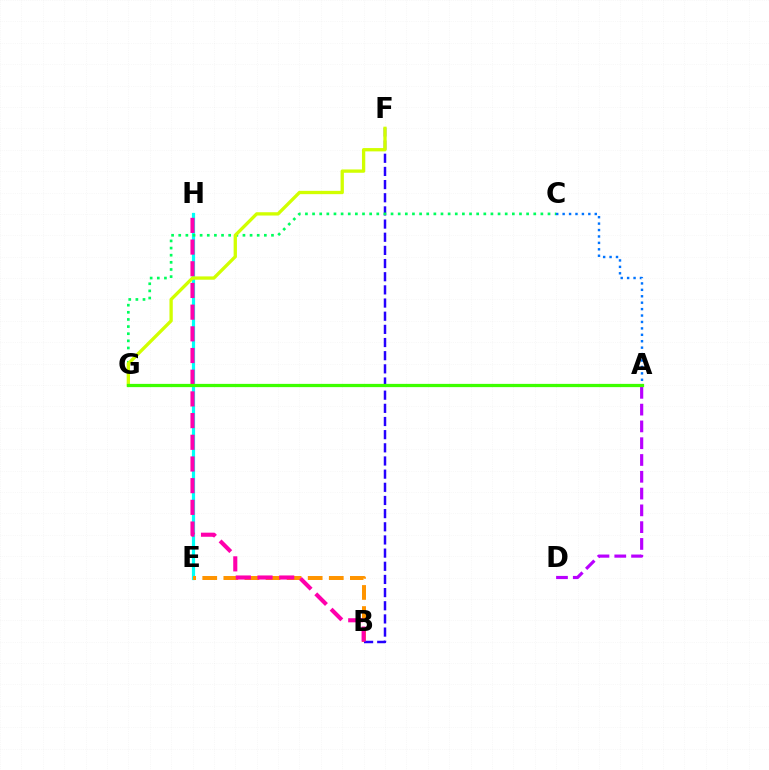{('E', 'H'): [{'color': '#00fff6', 'line_style': 'solid', 'thickness': 2.31}], ('B', 'E'): [{'color': '#ff9400', 'line_style': 'dashed', 'thickness': 2.87}], ('B', 'F'): [{'color': '#2500ff', 'line_style': 'dashed', 'thickness': 1.79}], ('B', 'H'): [{'color': '#ff00ac', 'line_style': 'dashed', 'thickness': 2.95}], ('C', 'G'): [{'color': '#00ff5c', 'line_style': 'dotted', 'thickness': 1.94}], ('A', 'D'): [{'color': '#b900ff', 'line_style': 'dashed', 'thickness': 2.28}], ('A', 'G'): [{'color': '#ff0000', 'line_style': 'solid', 'thickness': 2.12}, {'color': '#3dff00', 'line_style': 'solid', 'thickness': 2.34}], ('A', 'C'): [{'color': '#0074ff', 'line_style': 'dotted', 'thickness': 1.75}], ('F', 'G'): [{'color': '#d1ff00', 'line_style': 'solid', 'thickness': 2.38}]}